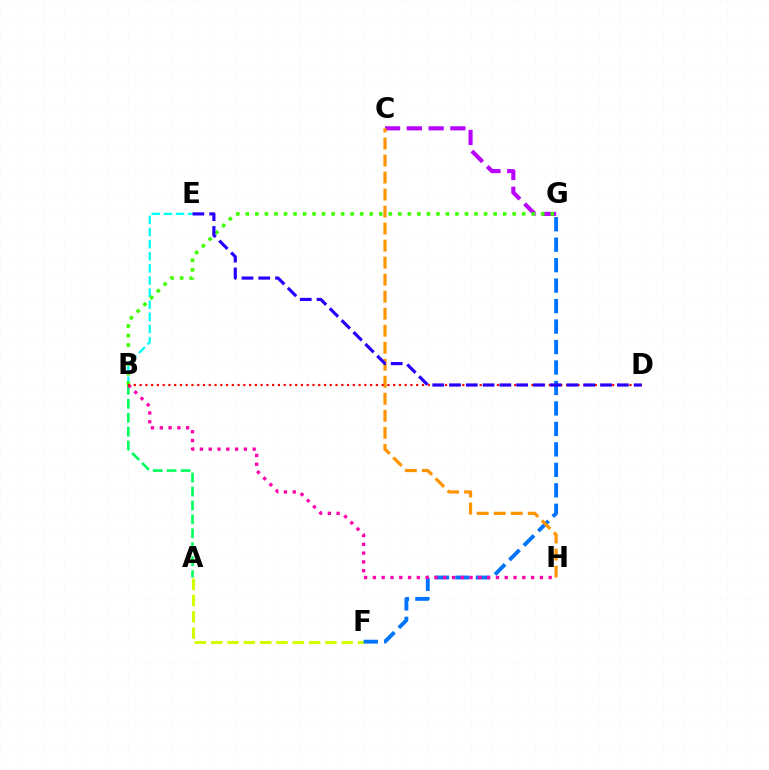{('B', 'E'): [{'color': '#00fff6', 'line_style': 'dashed', 'thickness': 1.65}], ('C', 'G'): [{'color': '#b900ff', 'line_style': 'dashed', 'thickness': 2.96}], ('B', 'G'): [{'color': '#3dff00', 'line_style': 'dotted', 'thickness': 2.59}], ('A', 'B'): [{'color': '#00ff5c', 'line_style': 'dashed', 'thickness': 1.89}], ('A', 'F'): [{'color': '#d1ff00', 'line_style': 'dashed', 'thickness': 2.22}], ('F', 'G'): [{'color': '#0074ff', 'line_style': 'dashed', 'thickness': 2.78}], ('B', 'H'): [{'color': '#ff00ac', 'line_style': 'dotted', 'thickness': 2.39}], ('C', 'H'): [{'color': '#ff9400', 'line_style': 'dashed', 'thickness': 2.31}], ('B', 'D'): [{'color': '#ff0000', 'line_style': 'dotted', 'thickness': 1.57}], ('D', 'E'): [{'color': '#2500ff', 'line_style': 'dashed', 'thickness': 2.28}]}